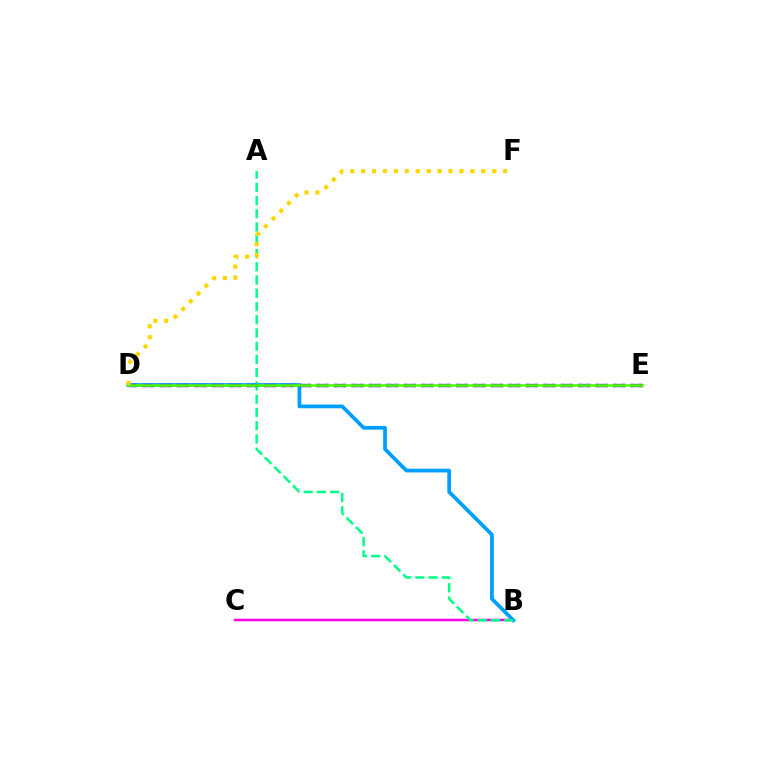{('D', 'E'): [{'color': '#ff0000', 'line_style': 'dotted', 'thickness': 2.37}, {'color': '#3700ff', 'line_style': 'dashed', 'thickness': 2.37}, {'color': '#4fff00', 'line_style': 'solid', 'thickness': 1.87}], ('B', 'C'): [{'color': '#ff00ed', 'line_style': 'solid', 'thickness': 1.8}], ('B', 'D'): [{'color': '#009eff', 'line_style': 'solid', 'thickness': 2.69}], ('A', 'B'): [{'color': '#00ff86', 'line_style': 'dashed', 'thickness': 1.8}], ('D', 'F'): [{'color': '#ffd500', 'line_style': 'dotted', 'thickness': 2.97}]}